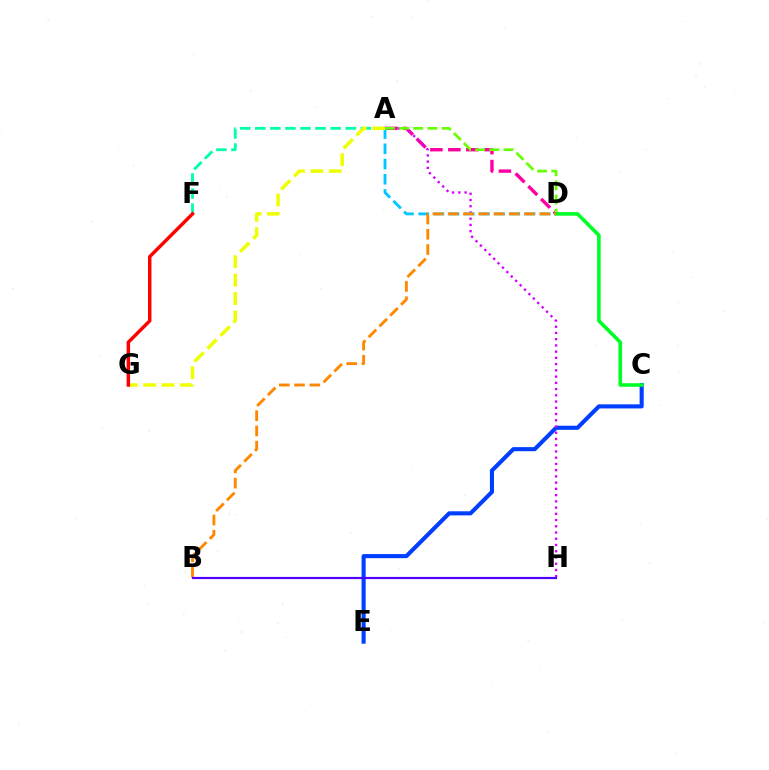{('C', 'E'): [{'color': '#003fff', 'line_style': 'solid', 'thickness': 2.95}], ('A', 'D'): [{'color': '#ff00a0', 'line_style': 'dashed', 'thickness': 2.44}, {'color': '#00c7ff', 'line_style': 'dashed', 'thickness': 2.06}, {'color': '#66ff00', 'line_style': 'dashed', 'thickness': 1.92}], ('A', 'H'): [{'color': '#d600ff', 'line_style': 'dotted', 'thickness': 1.69}], ('A', 'F'): [{'color': '#00ffaf', 'line_style': 'dashed', 'thickness': 2.05}], ('C', 'D'): [{'color': '#00ff27', 'line_style': 'solid', 'thickness': 2.6}], ('B', 'D'): [{'color': '#ff8800', 'line_style': 'dashed', 'thickness': 2.07}], ('A', 'G'): [{'color': '#eeff00', 'line_style': 'dashed', 'thickness': 2.5}], ('F', 'G'): [{'color': '#ff0000', 'line_style': 'solid', 'thickness': 2.48}], ('B', 'H'): [{'color': '#4f00ff', 'line_style': 'solid', 'thickness': 1.57}]}